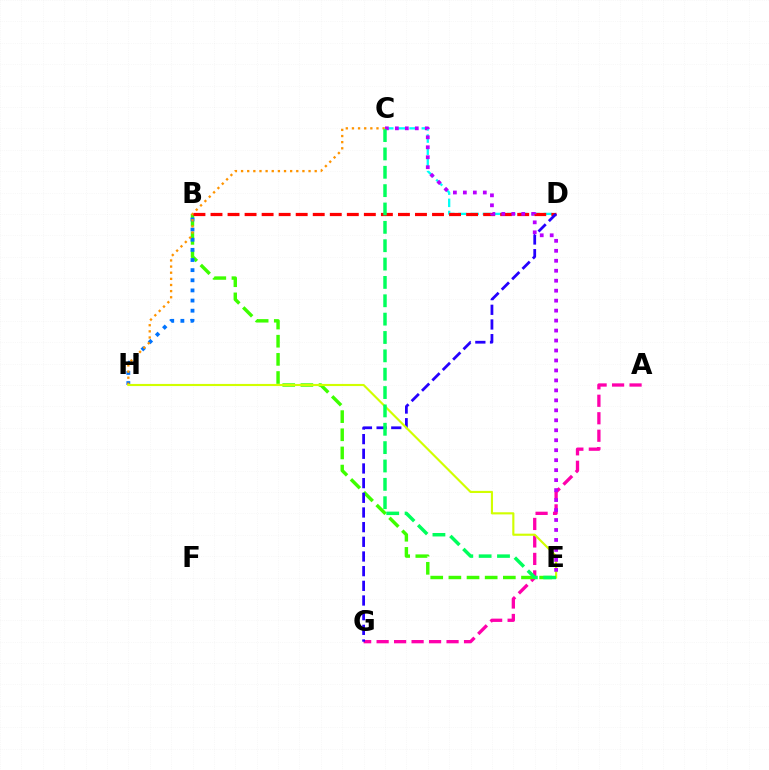{('A', 'G'): [{'color': '#ff00ac', 'line_style': 'dashed', 'thickness': 2.37}], ('B', 'E'): [{'color': '#3dff00', 'line_style': 'dashed', 'thickness': 2.47}], ('B', 'H'): [{'color': '#0074ff', 'line_style': 'dotted', 'thickness': 2.75}], ('C', 'H'): [{'color': '#ff9400', 'line_style': 'dotted', 'thickness': 1.67}], ('C', 'D'): [{'color': '#00fff6', 'line_style': 'dashed', 'thickness': 1.66}], ('B', 'D'): [{'color': '#ff0000', 'line_style': 'dashed', 'thickness': 2.31}], ('D', 'G'): [{'color': '#2500ff', 'line_style': 'dashed', 'thickness': 1.99}], ('E', 'H'): [{'color': '#d1ff00', 'line_style': 'solid', 'thickness': 1.54}], ('C', 'E'): [{'color': '#b900ff', 'line_style': 'dotted', 'thickness': 2.71}, {'color': '#00ff5c', 'line_style': 'dashed', 'thickness': 2.49}]}